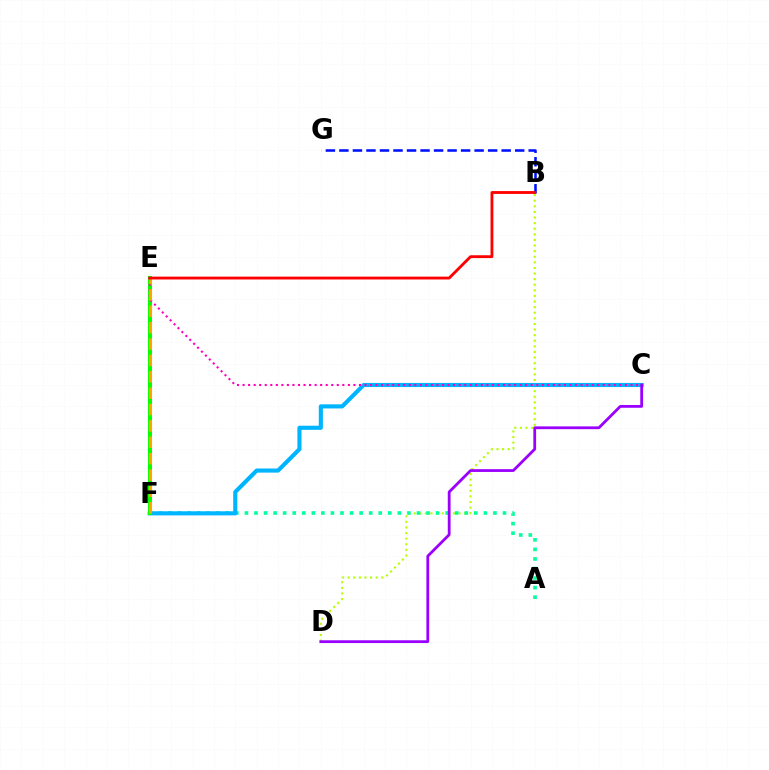{('B', 'D'): [{'color': '#b3ff00', 'line_style': 'dotted', 'thickness': 1.52}], ('A', 'F'): [{'color': '#00ff9d', 'line_style': 'dotted', 'thickness': 2.6}], ('C', 'F'): [{'color': '#00b5ff', 'line_style': 'solid', 'thickness': 2.97}], ('E', 'F'): [{'color': '#08ff00', 'line_style': 'solid', 'thickness': 2.93}, {'color': '#ffa500', 'line_style': 'dashed', 'thickness': 2.22}], ('C', 'E'): [{'color': '#ff00bd', 'line_style': 'dotted', 'thickness': 1.51}], ('B', 'G'): [{'color': '#0010ff', 'line_style': 'dashed', 'thickness': 1.84}], ('B', 'E'): [{'color': '#ff0000', 'line_style': 'solid', 'thickness': 2.04}], ('C', 'D'): [{'color': '#9b00ff', 'line_style': 'solid', 'thickness': 2.01}]}